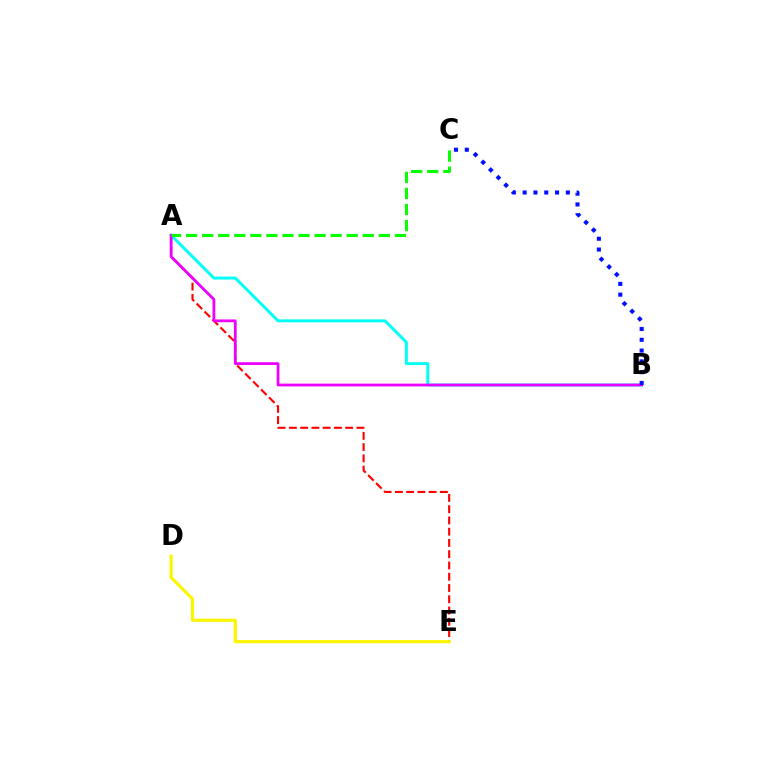{('A', 'B'): [{'color': '#00fff6', 'line_style': 'solid', 'thickness': 2.13}, {'color': '#ee00ff', 'line_style': 'solid', 'thickness': 2.0}], ('A', 'E'): [{'color': '#ff0000', 'line_style': 'dashed', 'thickness': 1.53}], ('B', 'C'): [{'color': '#0010ff', 'line_style': 'dotted', 'thickness': 2.93}], ('D', 'E'): [{'color': '#fcf500', 'line_style': 'solid', 'thickness': 2.27}], ('A', 'C'): [{'color': '#08ff00', 'line_style': 'dashed', 'thickness': 2.18}]}